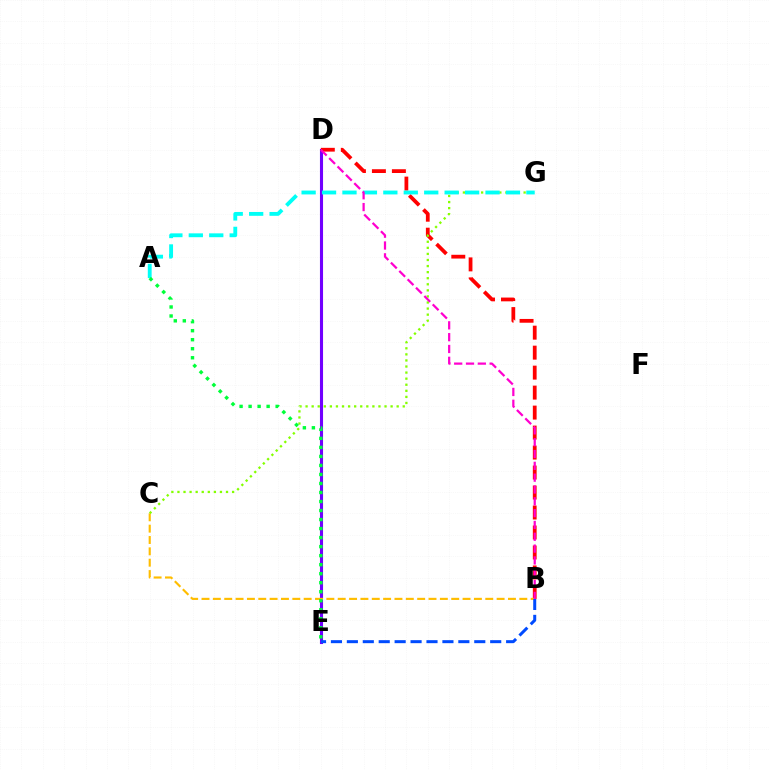{('D', 'E'): [{'color': '#7200ff', 'line_style': 'solid', 'thickness': 2.22}], ('B', 'D'): [{'color': '#ff0000', 'line_style': 'dashed', 'thickness': 2.71}, {'color': '#ff00cf', 'line_style': 'dashed', 'thickness': 1.61}], ('B', 'C'): [{'color': '#ffbd00', 'line_style': 'dashed', 'thickness': 1.54}], ('C', 'G'): [{'color': '#84ff00', 'line_style': 'dotted', 'thickness': 1.65}], ('A', 'G'): [{'color': '#00fff6', 'line_style': 'dashed', 'thickness': 2.78}], ('B', 'E'): [{'color': '#004bff', 'line_style': 'dashed', 'thickness': 2.16}], ('A', 'E'): [{'color': '#00ff39', 'line_style': 'dotted', 'thickness': 2.45}]}